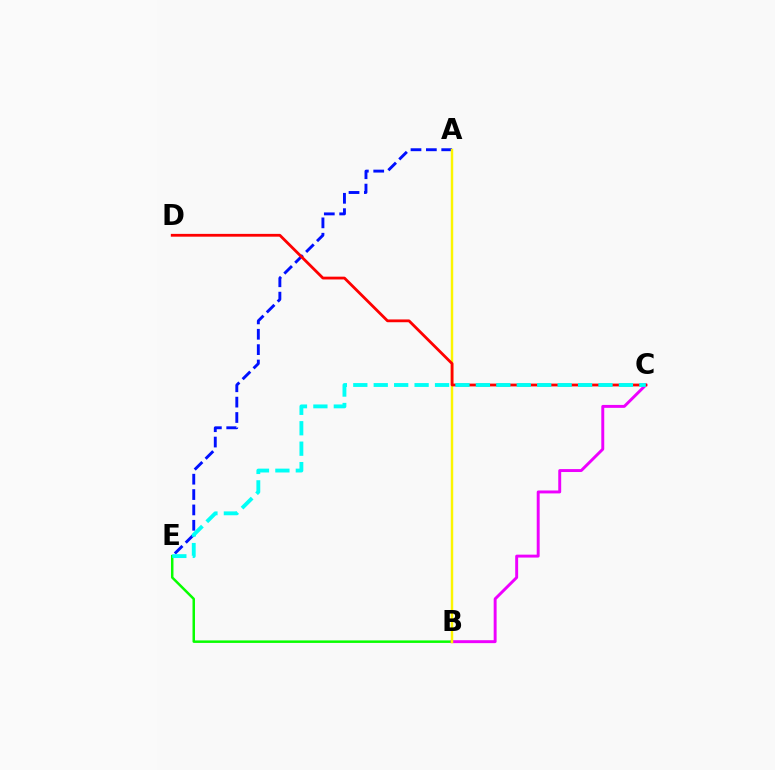{('B', 'E'): [{'color': '#08ff00', 'line_style': 'solid', 'thickness': 1.8}], ('A', 'E'): [{'color': '#0010ff', 'line_style': 'dashed', 'thickness': 2.09}], ('B', 'C'): [{'color': '#ee00ff', 'line_style': 'solid', 'thickness': 2.11}], ('A', 'B'): [{'color': '#fcf500', 'line_style': 'solid', 'thickness': 1.77}], ('C', 'D'): [{'color': '#ff0000', 'line_style': 'solid', 'thickness': 2.01}], ('C', 'E'): [{'color': '#00fff6', 'line_style': 'dashed', 'thickness': 2.78}]}